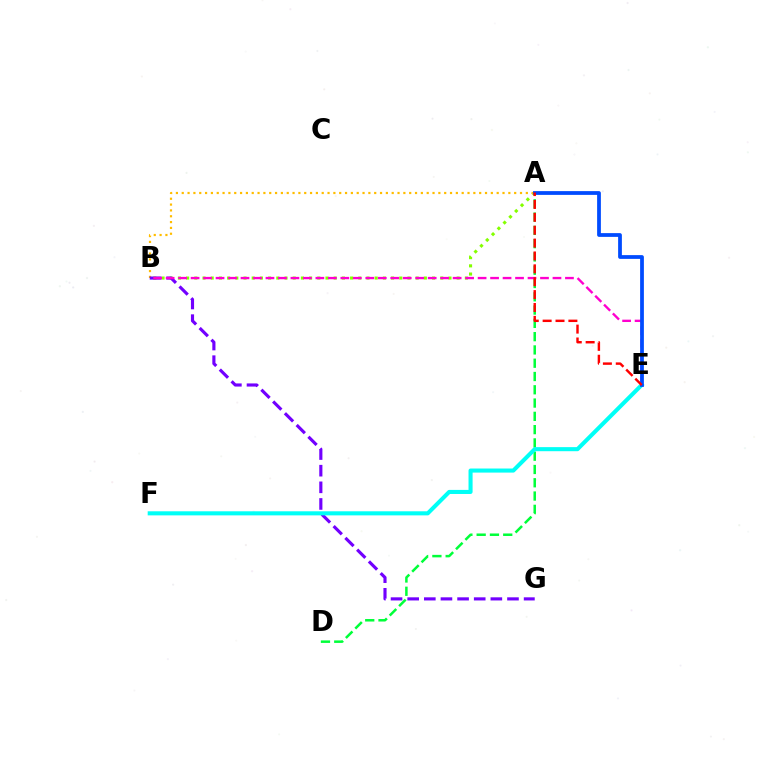{('A', 'B'): [{'color': '#84ff00', 'line_style': 'dotted', 'thickness': 2.23}, {'color': '#ffbd00', 'line_style': 'dotted', 'thickness': 1.58}], ('A', 'D'): [{'color': '#00ff39', 'line_style': 'dashed', 'thickness': 1.8}], ('B', 'G'): [{'color': '#7200ff', 'line_style': 'dashed', 'thickness': 2.26}], ('E', 'F'): [{'color': '#00fff6', 'line_style': 'solid', 'thickness': 2.93}], ('B', 'E'): [{'color': '#ff00cf', 'line_style': 'dashed', 'thickness': 1.7}], ('A', 'E'): [{'color': '#004bff', 'line_style': 'solid', 'thickness': 2.71}, {'color': '#ff0000', 'line_style': 'dashed', 'thickness': 1.75}]}